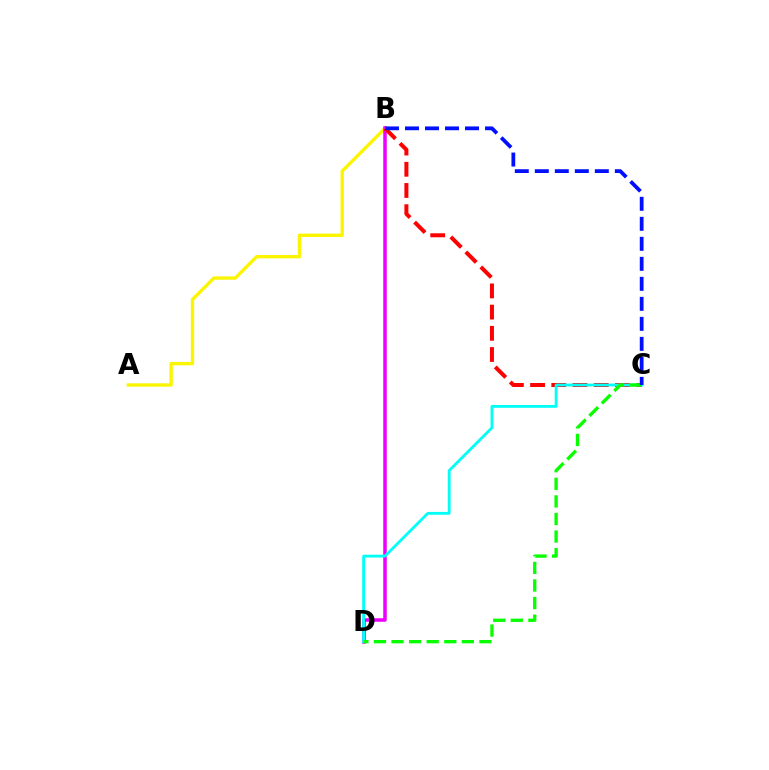{('A', 'B'): [{'color': '#fcf500', 'line_style': 'solid', 'thickness': 2.41}], ('B', 'D'): [{'color': '#ee00ff', 'line_style': 'solid', 'thickness': 2.54}], ('B', 'C'): [{'color': '#ff0000', 'line_style': 'dashed', 'thickness': 2.88}, {'color': '#0010ff', 'line_style': 'dashed', 'thickness': 2.72}], ('C', 'D'): [{'color': '#00fff6', 'line_style': 'solid', 'thickness': 2.03}, {'color': '#08ff00', 'line_style': 'dashed', 'thickness': 2.39}]}